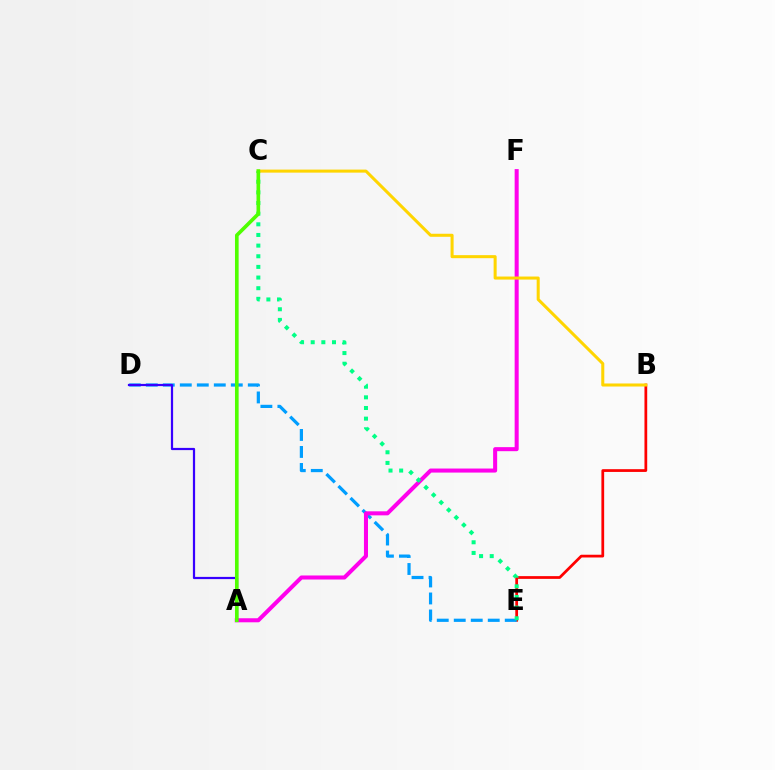{('B', 'E'): [{'color': '#ff0000', 'line_style': 'solid', 'thickness': 1.98}], ('D', 'E'): [{'color': '#009eff', 'line_style': 'dashed', 'thickness': 2.31}], ('A', 'F'): [{'color': '#ff00ed', 'line_style': 'solid', 'thickness': 2.91}], ('C', 'E'): [{'color': '#00ff86', 'line_style': 'dotted', 'thickness': 2.89}], ('A', 'D'): [{'color': '#3700ff', 'line_style': 'solid', 'thickness': 1.59}], ('B', 'C'): [{'color': '#ffd500', 'line_style': 'solid', 'thickness': 2.19}], ('A', 'C'): [{'color': '#4fff00', 'line_style': 'solid', 'thickness': 2.63}]}